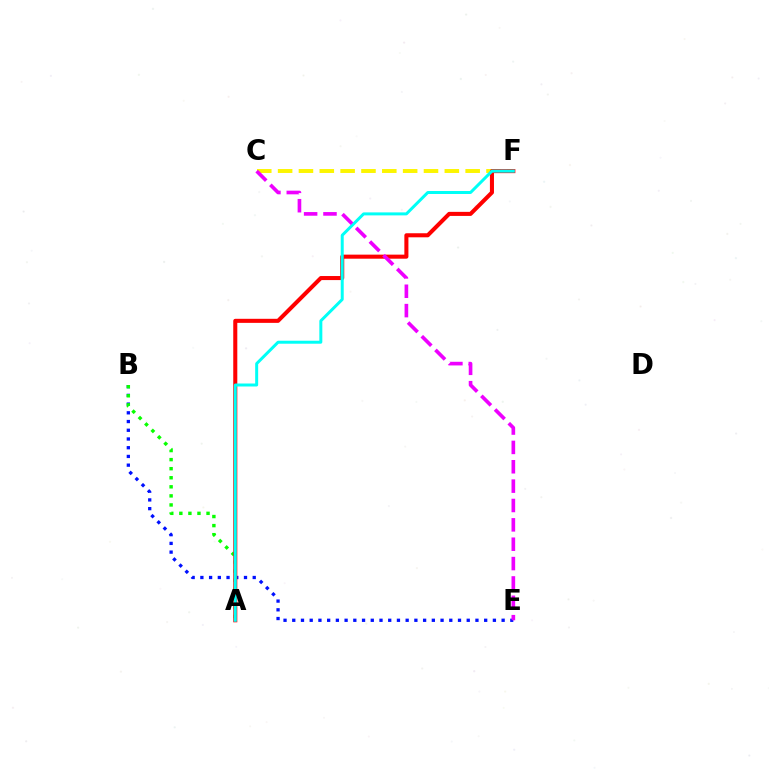{('B', 'E'): [{'color': '#0010ff', 'line_style': 'dotted', 'thickness': 2.37}], ('C', 'F'): [{'color': '#fcf500', 'line_style': 'dashed', 'thickness': 2.83}], ('A', 'B'): [{'color': '#08ff00', 'line_style': 'dotted', 'thickness': 2.46}], ('A', 'F'): [{'color': '#ff0000', 'line_style': 'solid', 'thickness': 2.92}, {'color': '#00fff6', 'line_style': 'solid', 'thickness': 2.15}], ('C', 'E'): [{'color': '#ee00ff', 'line_style': 'dashed', 'thickness': 2.63}]}